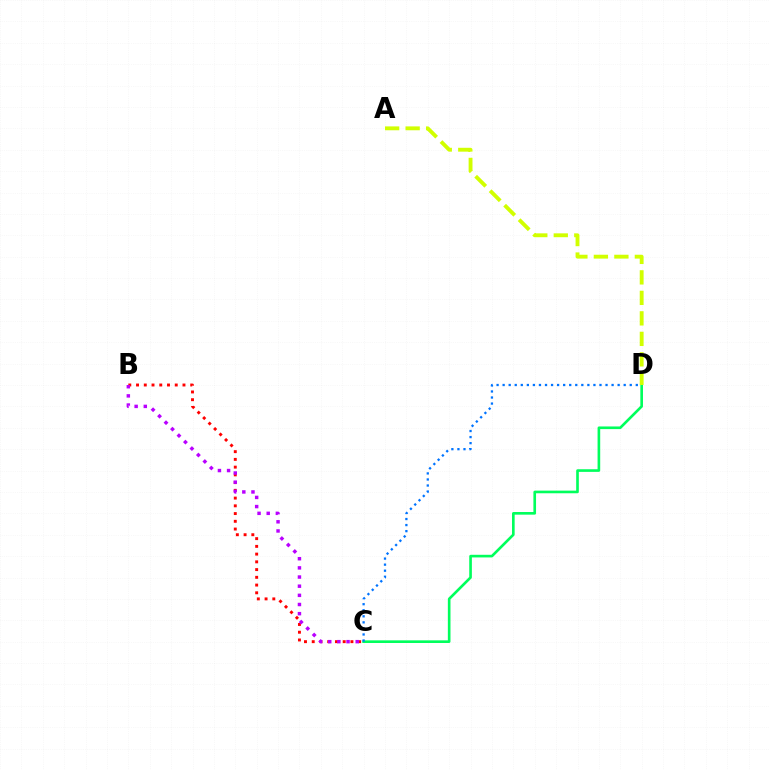{('B', 'C'): [{'color': '#ff0000', 'line_style': 'dotted', 'thickness': 2.1}, {'color': '#b900ff', 'line_style': 'dotted', 'thickness': 2.49}], ('C', 'D'): [{'color': '#00ff5c', 'line_style': 'solid', 'thickness': 1.9}, {'color': '#0074ff', 'line_style': 'dotted', 'thickness': 1.64}], ('A', 'D'): [{'color': '#d1ff00', 'line_style': 'dashed', 'thickness': 2.78}]}